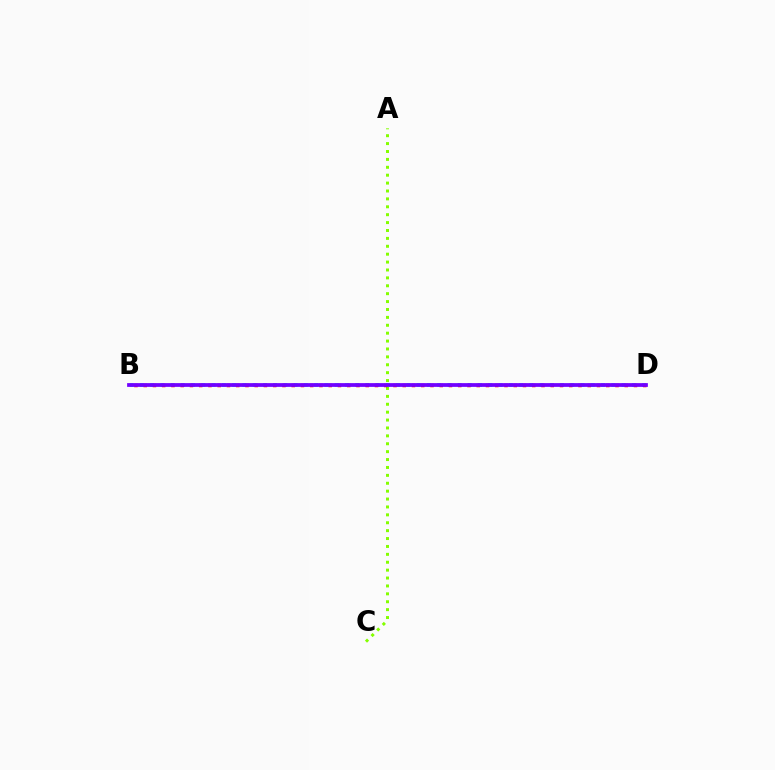{('B', 'D'): [{'color': '#00fff6', 'line_style': 'dotted', 'thickness': 2.78}, {'color': '#ff0000', 'line_style': 'dotted', 'thickness': 2.51}, {'color': '#7200ff', 'line_style': 'solid', 'thickness': 2.7}], ('A', 'C'): [{'color': '#84ff00', 'line_style': 'dotted', 'thickness': 2.15}]}